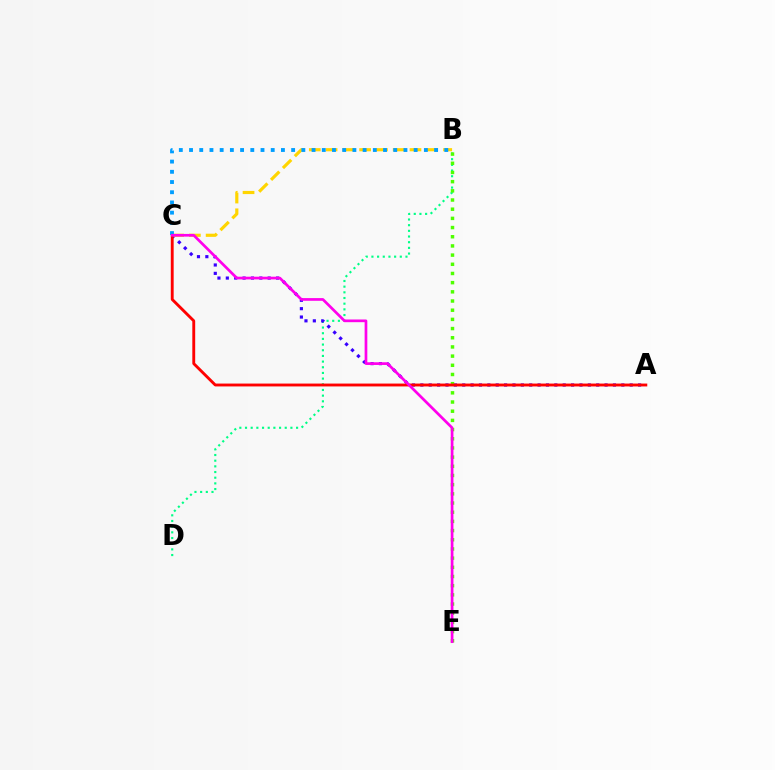{('B', 'D'): [{'color': '#00ff86', 'line_style': 'dotted', 'thickness': 1.54}], ('A', 'C'): [{'color': '#3700ff', 'line_style': 'dotted', 'thickness': 2.28}, {'color': '#ff0000', 'line_style': 'solid', 'thickness': 2.07}], ('B', 'E'): [{'color': '#4fff00', 'line_style': 'dotted', 'thickness': 2.49}], ('B', 'C'): [{'color': '#ffd500', 'line_style': 'dashed', 'thickness': 2.28}, {'color': '#009eff', 'line_style': 'dotted', 'thickness': 2.77}], ('C', 'E'): [{'color': '#ff00ed', 'line_style': 'solid', 'thickness': 1.95}]}